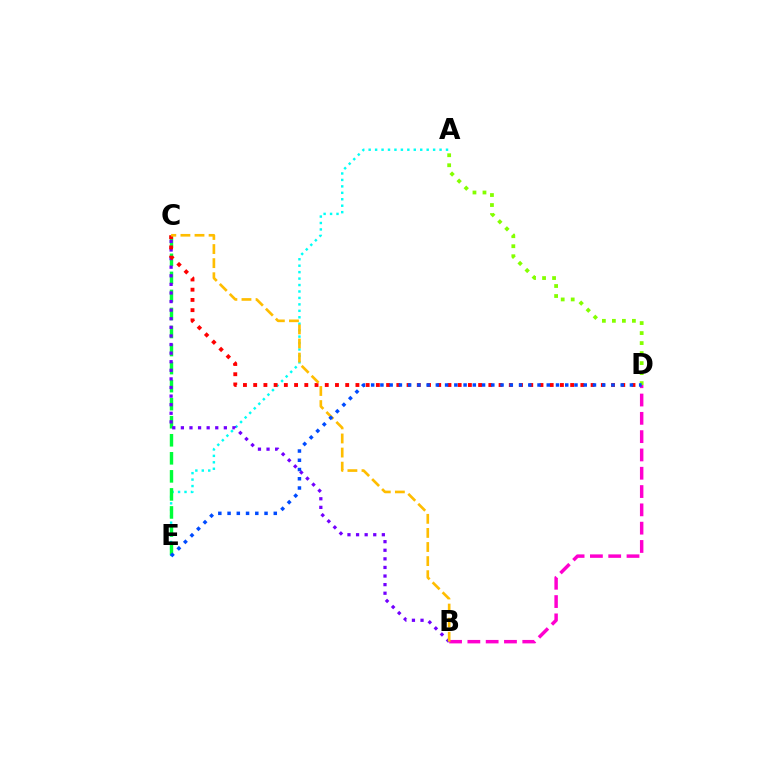{('A', 'D'): [{'color': '#84ff00', 'line_style': 'dotted', 'thickness': 2.72}], ('A', 'E'): [{'color': '#00fff6', 'line_style': 'dotted', 'thickness': 1.75}], ('B', 'D'): [{'color': '#ff00cf', 'line_style': 'dashed', 'thickness': 2.49}], ('C', 'E'): [{'color': '#00ff39', 'line_style': 'dashed', 'thickness': 2.45}], ('B', 'C'): [{'color': '#7200ff', 'line_style': 'dotted', 'thickness': 2.33}, {'color': '#ffbd00', 'line_style': 'dashed', 'thickness': 1.91}], ('C', 'D'): [{'color': '#ff0000', 'line_style': 'dotted', 'thickness': 2.78}], ('D', 'E'): [{'color': '#004bff', 'line_style': 'dotted', 'thickness': 2.51}]}